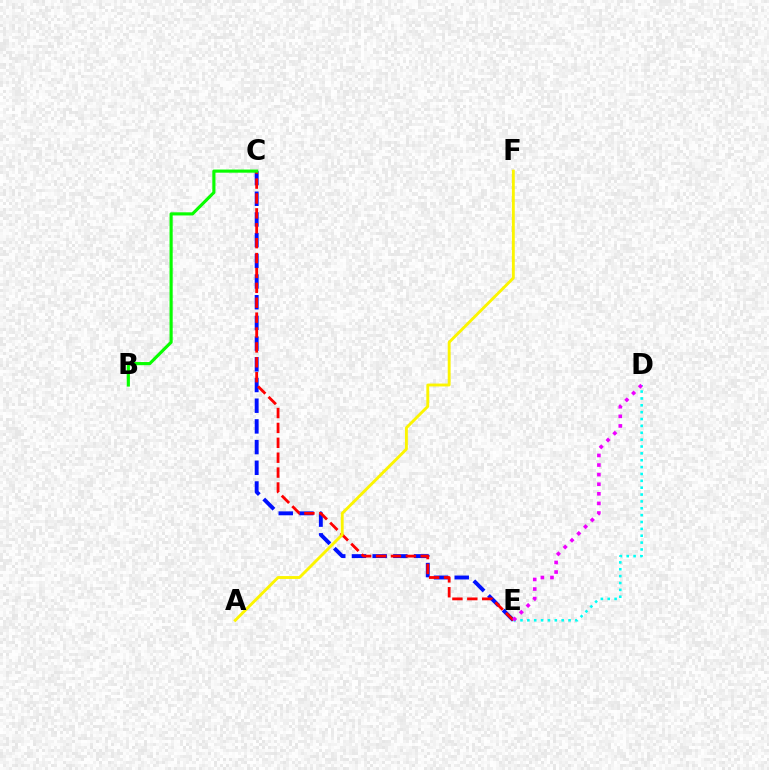{('C', 'E'): [{'color': '#0010ff', 'line_style': 'dashed', 'thickness': 2.81}, {'color': '#ff0000', 'line_style': 'dashed', 'thickness': 2.02}], ('A', 'F'): [{'color': '#fcf500', 'line_style': 'solid', 'thickness': 2.08}], ('B', 'C'): [{'color': '#08ff00', 'line_style': 'solid', 'thickness': 2.26}], ('D', 'E'): [{'color': '#00fff6', 'line_style': 'dotted', 'thickness': 1.86}, {'color': '#ee00ff', 'line_style': 'dotted', 'thickness': 2.61}]}